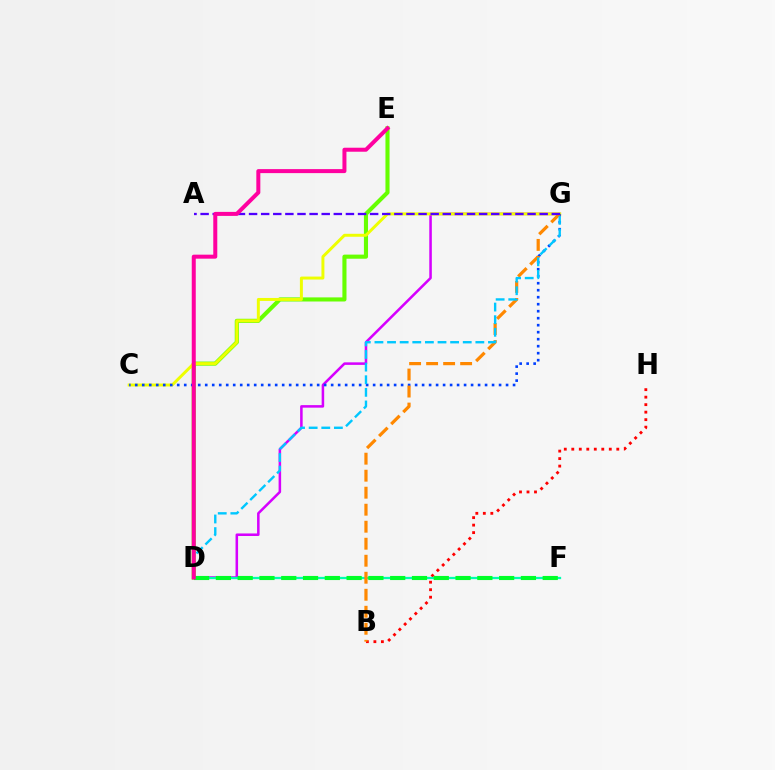{('D', 'E'): [{'color': '#66ff00', 'line_style': 'solid', 'thickness': 2.95}, {'color': '#ff00a0', 'line_style': 'solid', 'thickness': 2.88}], ('D', 'G'): [{'color': '#d600ff', 'line_style': 'solid', 'thickness': 1.83}, {'color': '#00c7ff', 'line_style': 'dashed', 'thickness': 1.71}], ('B', 'H'): [{'color': '#ff0000', 'line_style': 'dotted', 'thickness': 2.04}], ('C', 'G'): [{'color': '#eeff00', 'line_style': 'solid', 'thickness': 2.13}, {'color': '#003fff', 'line_style': 'dotted', 'thickness': 1.9}], ('D', 'F'): [{'color': '#00ffaf', 'line_style': 'solid', 'thickness': 1.63}, {'color': '#00ff27', 'line_style': 'dashed', 'thickness': 2.96}], ('B', 'G'): [{'color': '#ff8800', 'line_style': 'dashed', 'thickness': 2.31}], ('A', 'G'): [{'color': '#4f00ff', 'line_style': 'dashed', 'thickness': 1.64}]}